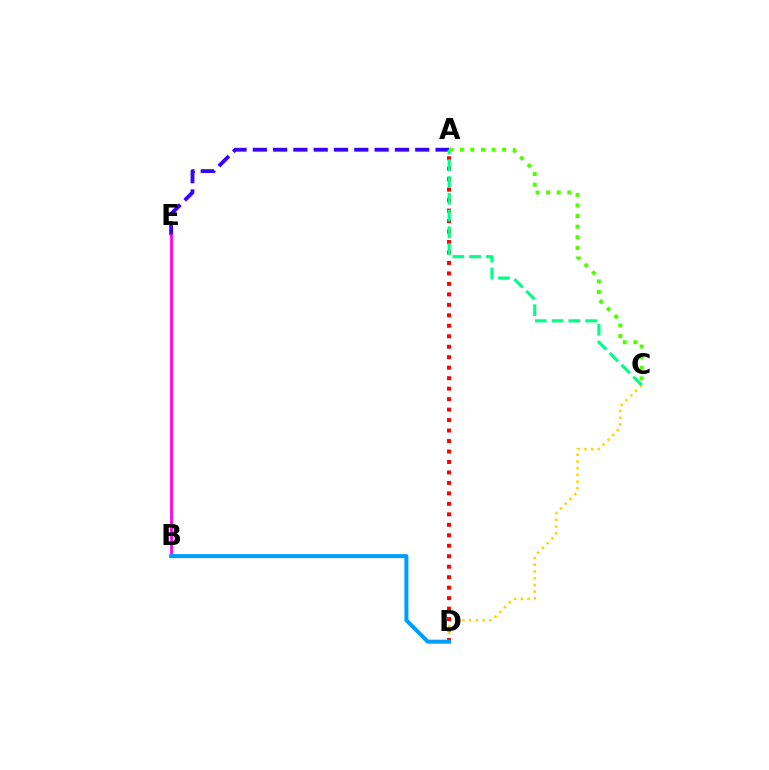{('C', 'D'): [{'color': '#ffd500', 'line_style': 'dotted', 'thickness': 1.83}], ('A', 'D'): [{'color': '#ff0000', 'line_style': 'dotted', 'thickness': 2.85}], ('A', 'E'): [{'color': '#3700ff', 'line_style': 'dashed', 'thickness': 2.76}], ('B', 'E'): [{'color': '#ff00ed', 'line_style': 'solid', 'thickness': 1.99}], ('A', 'C'): [{'color': '#00ff86', 'line_style': 'dashed', 'thickness': 2.28}, {'color': '#4fff00', 'line_style': 'dotted', 'thickness': 2.88}], ('B', 'D'): [{'color': '#009eff', 'line_style': 'solid', 'thickness': 2.88}]}